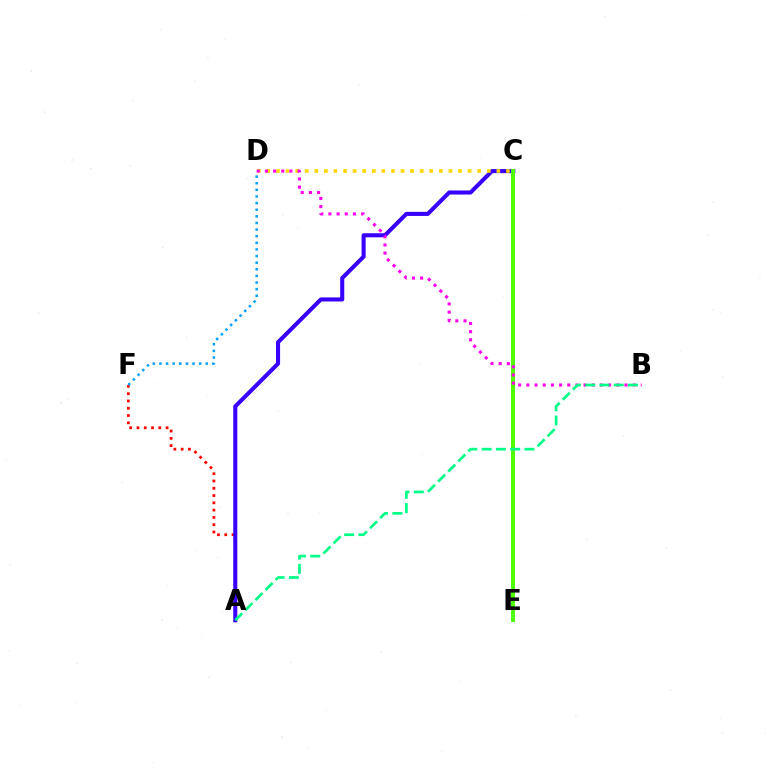{('A', 'F'): [{'color': '#ff0000', 'line_style': 'dotted', 'thickness': 1.98}], ('A', 'C'): [{'color': '#3700ff', 'line_style': 'solid', 'thickness': 2.93}], ('C', 'D'): [{'color': '#ffd500', 'line_style': 'dotted', 'thickness': 2.6}], ('D', 'F'): [{'color': '#009eff', 'line_style': 'dotted', 'thickness': 1.8}], ('C', 'E'): [{'color': '#4fff00', 'line_style': 'solid', 'thickness': 2.89}], ('B', 'D'): [{'color': '#ff00ed', 'line_style': 'dotted', 'thickness': 2.22}], ('A', 'B'): [{'color': '#00ff86', 'line_style': 'dashed', 'thickness': 1.94}]}